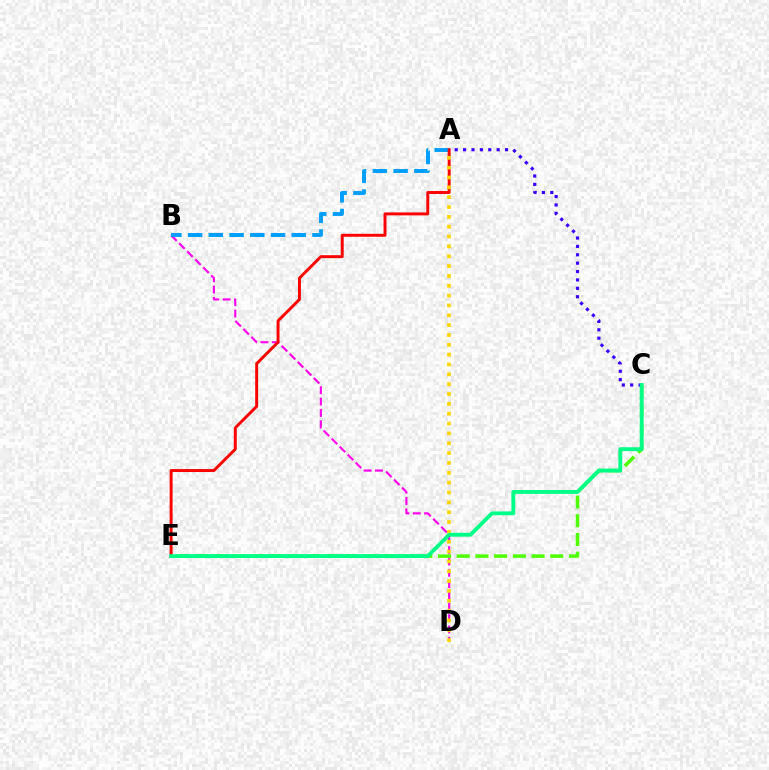{('B', 'D'): [{'color': '#ff00ed', 'line_style': 'dashed', 'thickness': 1.54}], ('A', 'B'): [{'color': '#009eff', 'line_style': 'dashed', 'thickness': 2.82}], ('A', 'E'): [{'color': '#ff0000', 'line_style': 'solid', 'thickness': 2.12}], ('C', 'E'): [{'color': '#4fff00', 'line_style': 'dashed', 'thickness': 2.54}, {'color': '#00ff86', 'line_style': 'solid', 'thickness': 2.77}], ('A', 'D'): [{'color': '#ffd500', 'line_style': 'dotted', 'thickness': 2.67}], ('A', 'C'): [{'color': '#3700ff', 'line_style': 'dotted', 'thickness': 2.28}]}